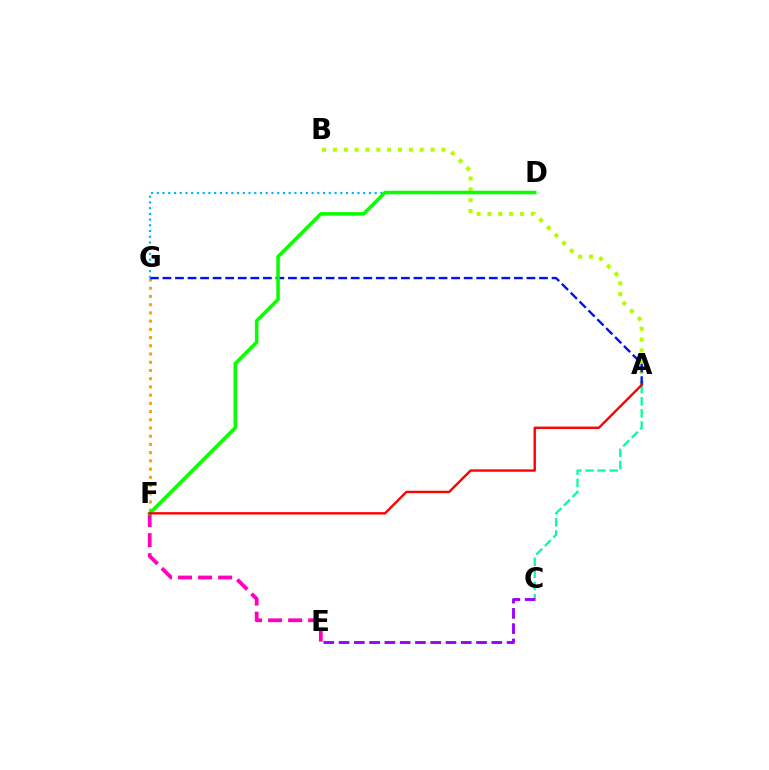{('F', 'G'): [{'color': '#ffa500', 'line_style': 'dotted', 'thickness': 2.23}], ('A', 'B'): [{'color': '#b3ff00', 'line_style': 'dotted', 'thickness': 2.95}], ('A', 'G'): [{'color': '#0010ff', 'line_style': 'dashed', 'thickness': 1.71}], ('D', 'G'): [{'color': '#00b5ff', 'line_style': 'dotted', 'thickness': 1.56}], ('E', 'F'): [{'color': '#ff00bd', 'line_style': 'dashed', 'thickness': 2.72}], ('D', 'F'): [{'color': '#08ff00', 'line_style': 'solid', 'thickness': 2.55}], ('A', 'C'): [{'color': '#00ff9d', 'line_style': 'dashed', 'thickness': 1.64}], ('A', 'F'): [{'color': '#ff0000', 'line_style': 'solid', 'thickness': 1.72}], ('C', 'E'): [{'color': '#9b00ff', 'line_style': 'dashed', 'thickness': 2.07}]}